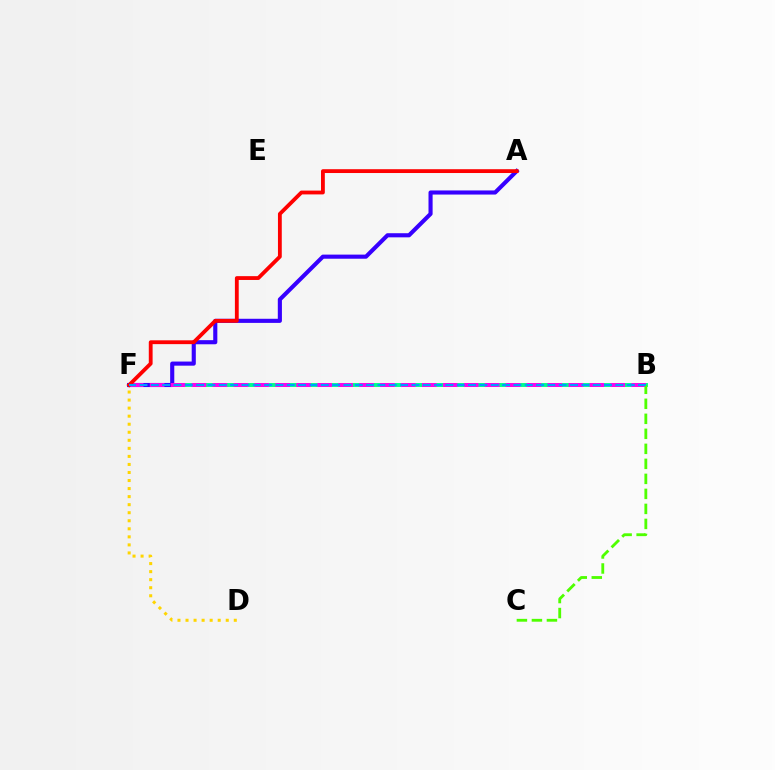{('D', 'F'): [{'color': '#ffd500', 'line_style': 'dotted', 'thickness': 2.19}], ('B', 'F'): [{'color': '#00ff86', 'line_style': 'solid', 'thickness': 2.81}, {'color': '#ff00ed', 'line_style': 'dashed', 'thickness': 2.84}, {'color': '#009eff', 'line_style': 'dashed', 'thickness': 1.54}], ('A', 'F'): [{'color': '#3700ff', 'line_style': 'solid', 'thickness': 2.96}, {'color': '#ff0000', 'line_style': 'solid', 'thickness': 2.75}], ('B', 'C'): [{'color': '#4fff00', 'line_style': 'dashed', 'thickness': 2.04}]}